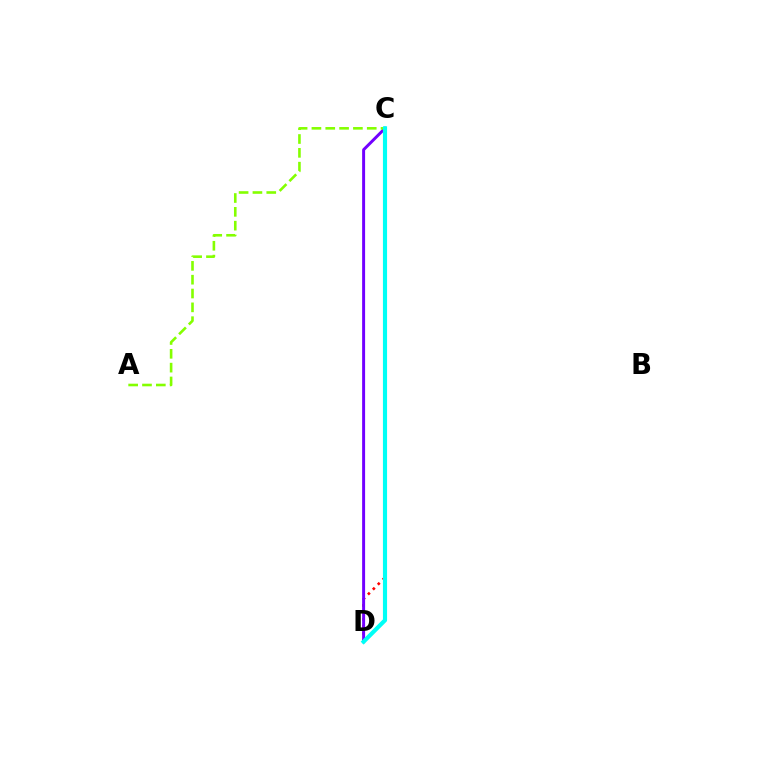{('C', 'D'): [{'color': '#ff0000', 'line_style': 'dotted', 'thickness': 1.9}, {'color': '#7200ff', 'line_style': 'solid', 'thickness': 2.13}, {'color': '#00fff6', 'line_style': 'solid', 'thickness': 2.98}], ('A', 'C'): [{'color': '#84ff00', 'line_style': 'dashed', 'thickness': 1.88}]}